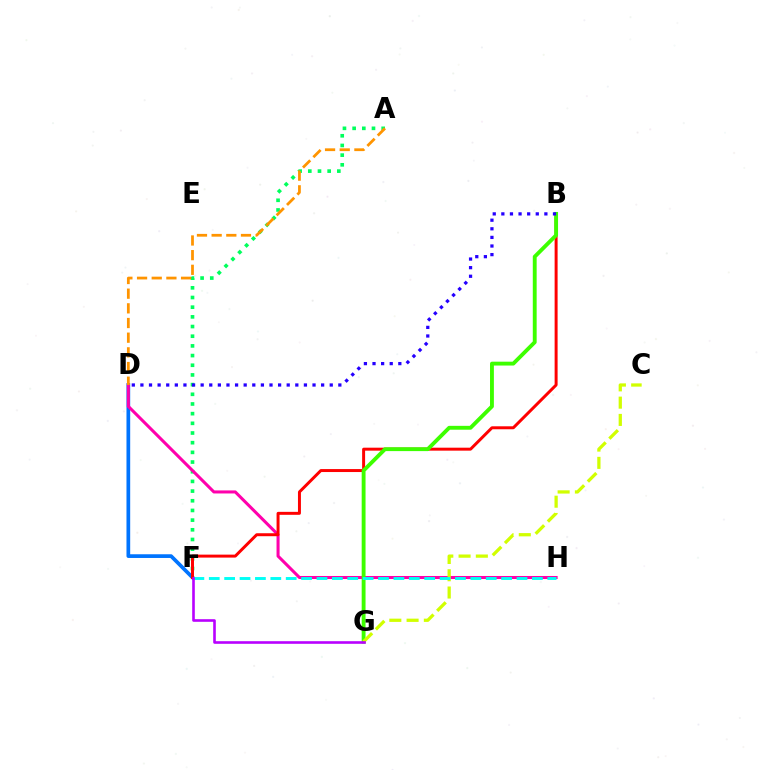{('A', 'F'): [{'color': '#00ff5c', 'line_style': 'dotted', 'thickness': 2.63}], ('D', 'F'): [{'color': '#0074ff', 'line_style': 'solid', 'thickness': 2.67}], ('D', 'H'): [{'color': '#ff00ac', 'line_style': 'solid', 'thickness': 2.19}], ('B', 'F'): [{'color': '#ff0000', 'line_style': 'solid', 'thickness': 2.14}], ('B', 'G'): [{'color': '#3dff00', 'line_style': 'solid', 'thickness': 2.78}], ('B', 'D'): [{'color': '#2500ff', 'line_style': 'dotted', 'thickness': 2.34}], ('C', 'G'): [{'color': '#d1ff00', 'line_style': 'dashed', 'thickness': 2.35}], ('F', 'H'): [{'color': '#00fff6', 'line_style': 'dashed', 'thickness': 2.09}], ('A', 'D'): [{'color': '#ff9400', 'line_style': 'dashed', 'thickness': 1.99}], ('F', 'G'): [{'color': '#b900ff', 'line_style': 'solid', 'thickness': 1.89}]}